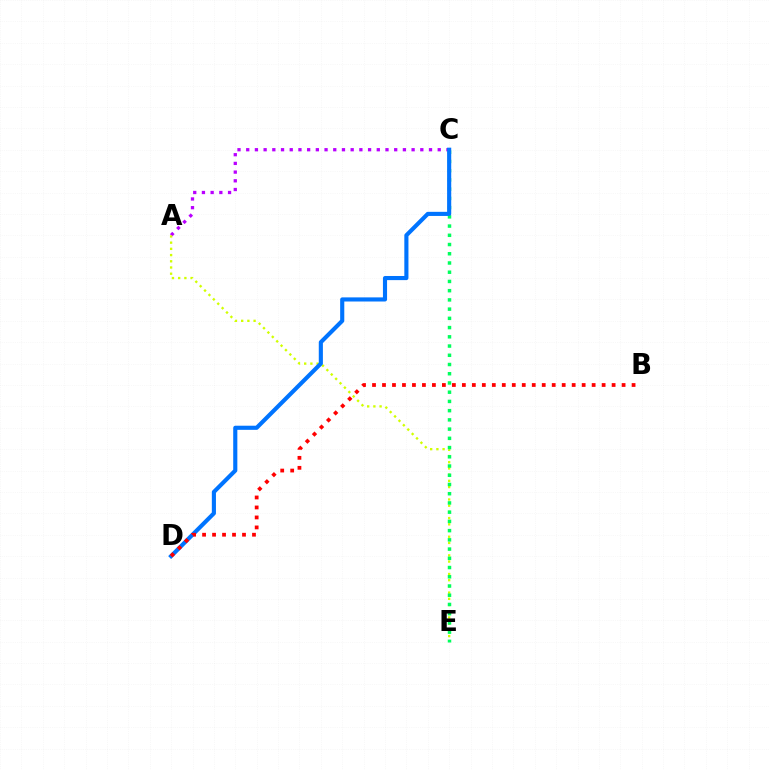{('A', 'C'): [{'color': '#b900ff', 'line_style': 'dotted', 'thickness': 2.37}], ('A', 'E'): [{'color': '#d1ff00', 'line_style': 'dotted', 'thickness': 1.69}], ('C', 'E'): [{'color': '#00ff5c', 'line_style': 'dotted', 'thickness': 2.51}], ('C', 'D'): [{'color': '#0074ff', 'line_style': 'solid', 'thickness': 2.97}], ('B', 'D'): [{'color': '#ff0000', 'line_style': 'dotted', 'thickness': 2.71}]}